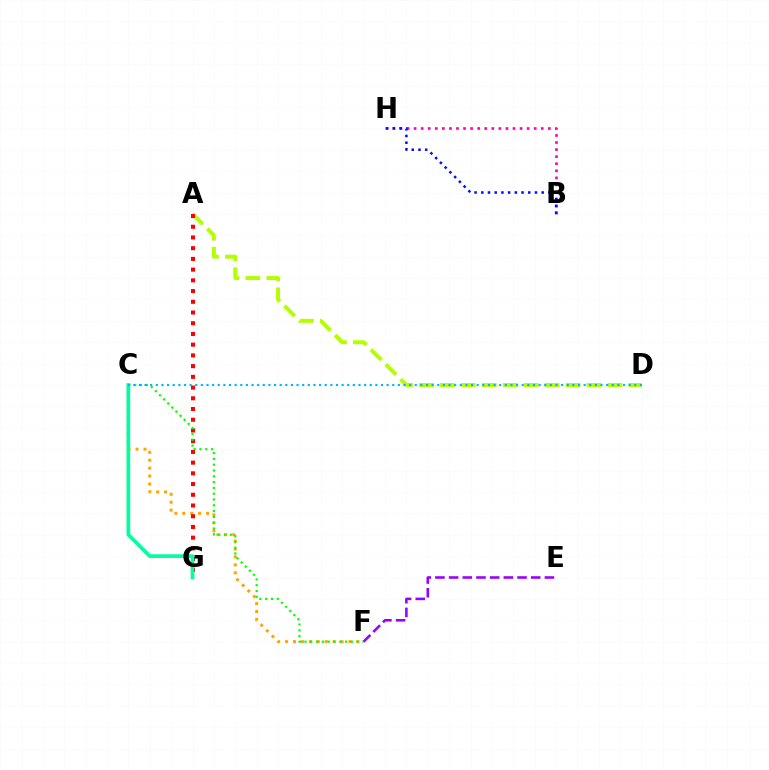{('A', 'D'): [{'color': '#b3ff00', 'line_style': 'dashed', 'thickness': 2.85}], ('C', 'F'): [{'color': '#ffa500', 'line_style': 'dotted', 'thickness': 2.15}, {'color': '#08ff00', 'line_style': 'dotted', 'thickness': 1.58}], ('B', 'H'): [{'color': '#ff00bd', 'line_style': 'dotted', 'thickness': 1.92}, {'color': '#0010ff', 'line_style': 'dotted', 'thickness': 1.82}], ('A', 'G'): [{'color': '#ff0000', 'line_style': 'dotted', 'thickness': 2.91}], ('C', 'G'): [{'color': '#00ff9d', 'line_style': 'solid', 'thickness': 2.64}], ('C', 'D'): [{'color': '#00b5ff', 'line_style': 'dotted', 'thickness': 1.53}], ('E', 'F'): [{'color': '#9b00ff', 'line_style': 'dashed', 'thickness': 1.86}]}